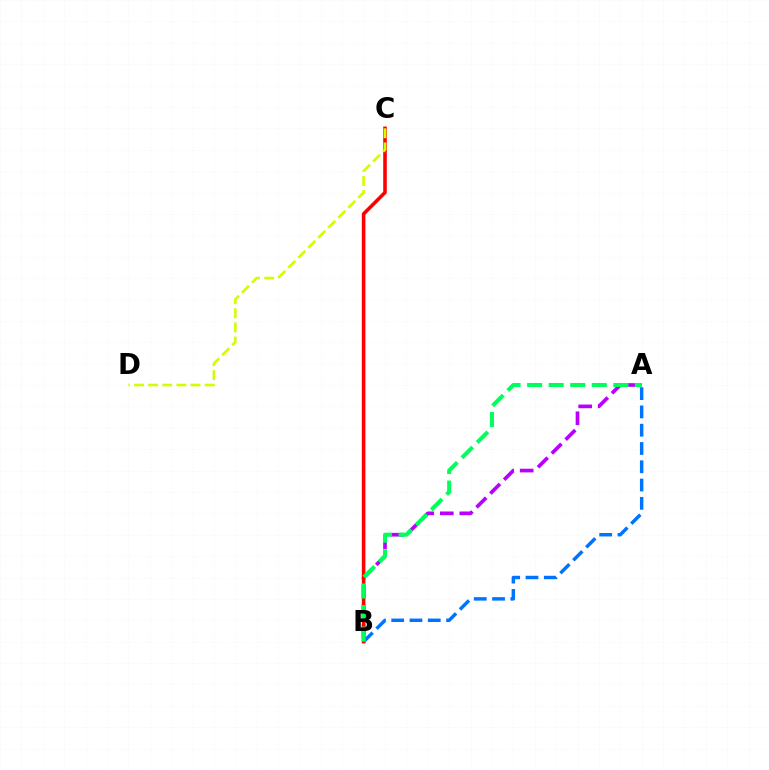{('A', 'B'): [{'color': '#b900ff', 'line_style': 'dashed', 'thickness': 2.65}, {'color': '#0074ff', 'line_style': 'dashed', 'thickness': 2.48}, {'color': '#00ff5c', 'line_style': 'dashed', 'thickness': 2.93}], ('B', 'C'): [{'color': '#ff0000', 'line_style': 'solid', 'thickness': 2.57}], ('C', 'D'): [{'color': '#d1ff00', 'line_style': 'dashed', 'thickness': 1.92}]}